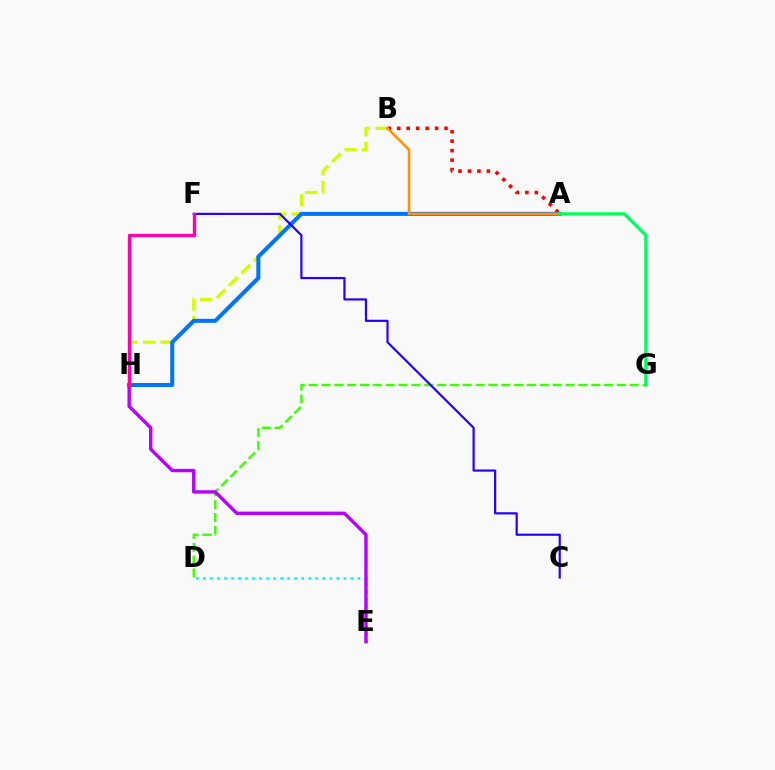{('A', 'B'): [{'color': '#ff0000', 'line_style': 'dotted', 'thickness': 2.57}, {'color': '#ff9400', 'line_style': 'solid', 'thickness': 1.88}], ('B', 'H'): [{'color': '#d1ff00', 'line_style': 'dashed', 'thickness': 2.37}], ('D', 'E'): [{'color': '#00fff6', 'line_style': 'dotted', 'thickness': 1.91}], ('D', 'G'): [{'color': '#3dff00', 'line_style': 'dashed', 'thickness': 1.74}], ('A', 'H'): [{'color': '#0074ff', 'line_style': 'solid', 'thickness': 2.91}], ('C', 'F'): [{'color': '#2500ff', 'line_style': 'solid', 'thickness': 1.57}], ('E', 'H'): [{'color': '#b900ff', 'line_style': 'solid', 'thickness': 2.45}], ('F', 'H'): [{'color': '#ff00ac', 'line_style': 'solid', 'thickness': 2.41}], ('A', 'G'): [{'color': '#00ff5c', 'line_style': 'solid', 'thickness': 2.34}]}